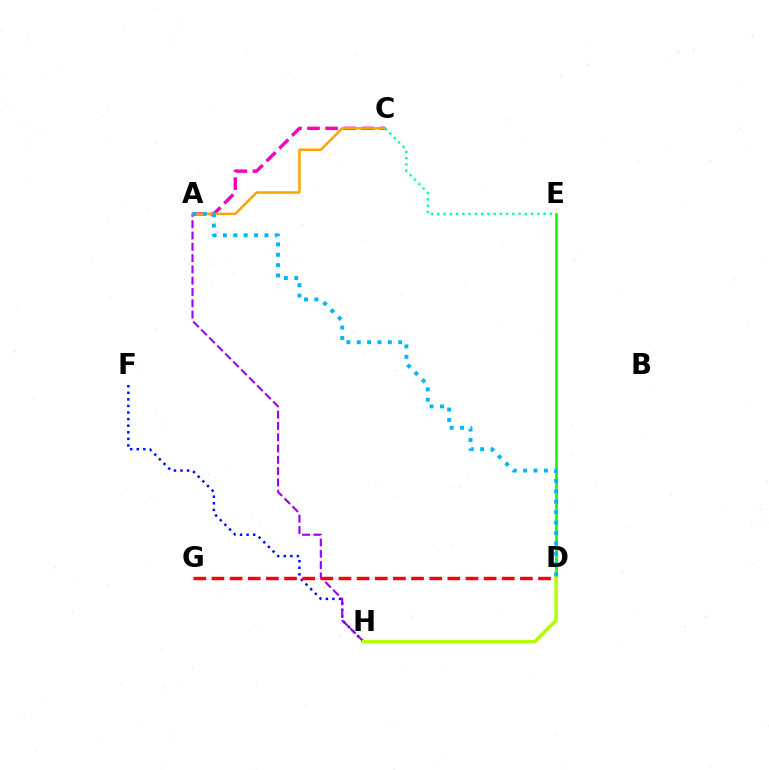{('F', 'H'): [{'color': '#0010ff', 'line_style': 'dotted', 'thickness': 1.79}], ('A', 'H'): [{'color': '#9b00ff', 'line_style': 'dashed', 'thickness': 1.53}], ('D', 'E'): [{'color': '#08ff00', 'line_style': 'solid', 'thickness': 1.93}], ('A', 'C'): [{'color': '#ff00bd', 'line_style': 'dashed', 'thickness': 2.46}, {'color': '#ffa500', 'line_style': 'solid', 'thickness': 1.83}], ('D', 'G'): [{'color': '#ff0000', 'line_style': 'dashed', 'thickness': 2.46}], ('D', 'H'): [{'color': '#b3ff00', 'line_style': 'solid', 'thickness': 2.53}], ('A', 'D'): [{'color': '#00b5ff', 'line_style': 'dotted', 'thickness': 2.82}], ('C', 'E'): [{'color': '#00ff9d', 'line_style': 'dotted', 'thickness': 1.7}]}